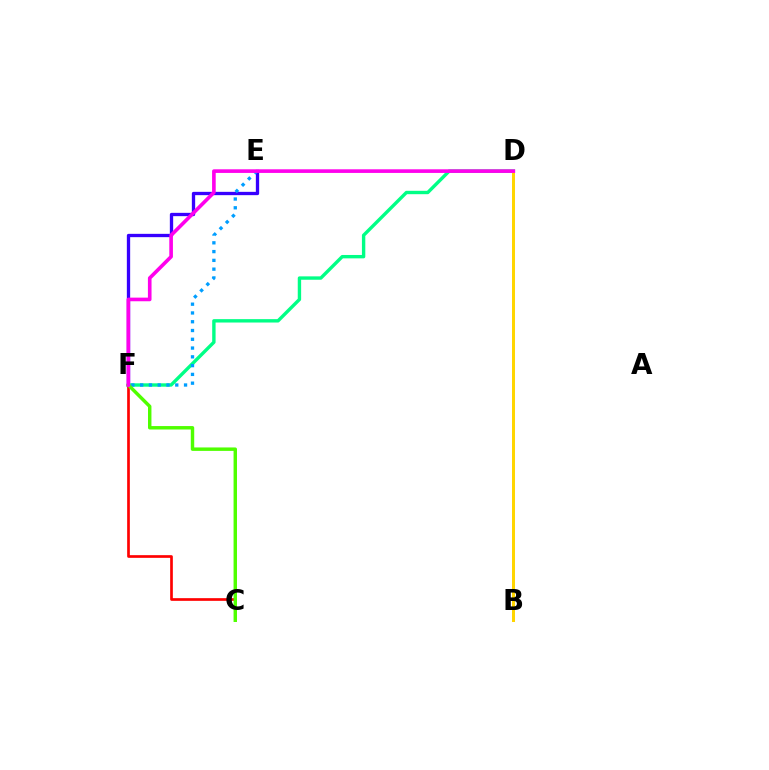{('E', 'F'): [{'color': '#3700ff', 'line_style': 'solid', 'thickness': 2.39}, {'color': '#009eff', 'line_style': 'dotted', 'thickness': 2.38}], ('D', 'F'): [{'color': '#00ff86', 'line_style': 'solid', 'thickness': 2.44}, {'color': '#ff00ed', 'line_style': 'solid', 'thickness': 2.61}], ('B', 'D'): [{'color': '#ffd500', 'line_style': 'solid', 'thickness': 2.16}], ('C', 'F'): [{'color': '#ff0000', 'line_style': 'solid', 'thickness': 1.93}, {'color': '#4fff00', 'line_style': 'solid', 'thickness': 2.48}]}